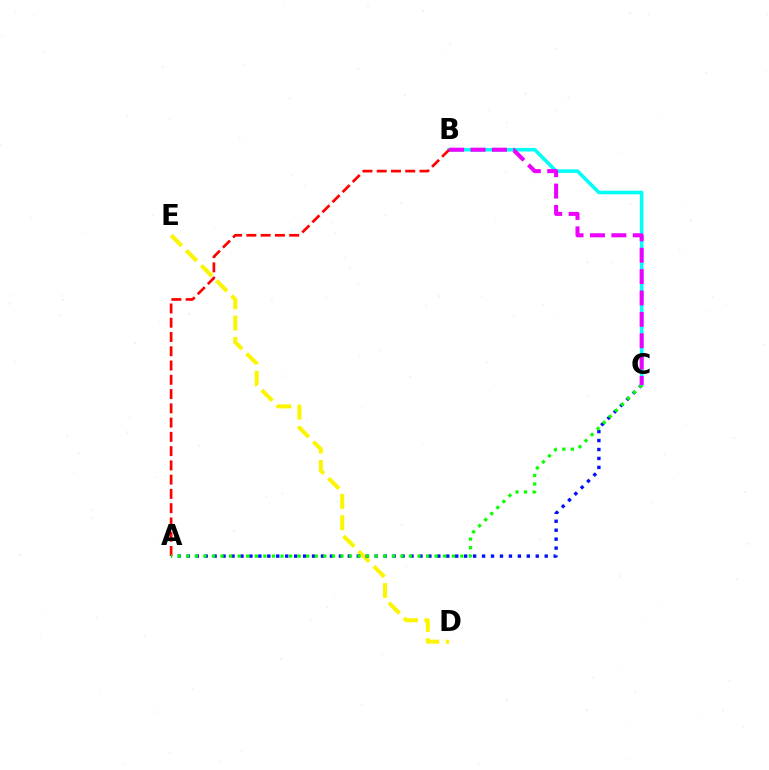{('D', 'E'): [{'color': '#fcf500', 'line_style': 'dashed', 'thickness': 2.9}], ('A', 'C'): [{'color': '#0010ff', 'line_style': 'dotted', 'thickness': 2.43}, {'color': '#08ff00', 'line_style': 'dotted', 'thickness': 2.33}], ('B', 'C'): [{'color': '#00fff6', 'line_style': 'solid', 'thickness': 2.55}, {'color': '#ee00ff', 'line_style': 'dashed', 'thickness': 2.91}], ('A', 'B'): [{'color': '#ff0000', 'line_style': 'dashed', 'thickness': 1.94}]}